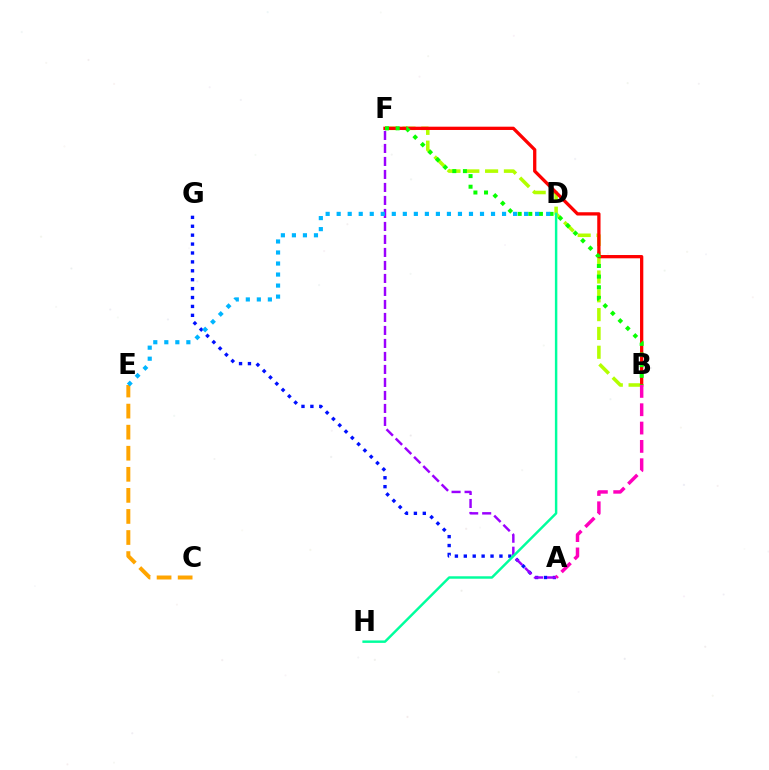{('B', 'F'): [{'color': '#b3ff00', 'line_style': 'dashed', 'thickness': 2.56}, {'color': '#ff0000', 'line_style': 'solid', 'thickness': 2.37}, {'color': '#08ff00', 'line_style': 'dotted', 'thickness': 2.89}], ('C', 'E'): [{'color': '#ffa500', 'line_style': 'dashed', 'thickness': 2.86}], ('A', 'G'): [{'color': '#0010ff', 'line_style': 'dotted', 'thickness': 2.42}], ('A', 'F'): [{'color': '#9b00ff', 'line_style': 'dashed', 'thickness': 1.77}], ('A', 'B'): [{'color': '#ff00bd', 'line_style': 'dashed', 'thickness': 2.49}], ('D', 'E'): [{'color': '#00b5ff', 'line_style': 'dotted', 'thickness': 3.0}], ('D', 'H'): [{'color': '#00ff9d', 'line_style': 'solid', 'thickness': 1.76}]}